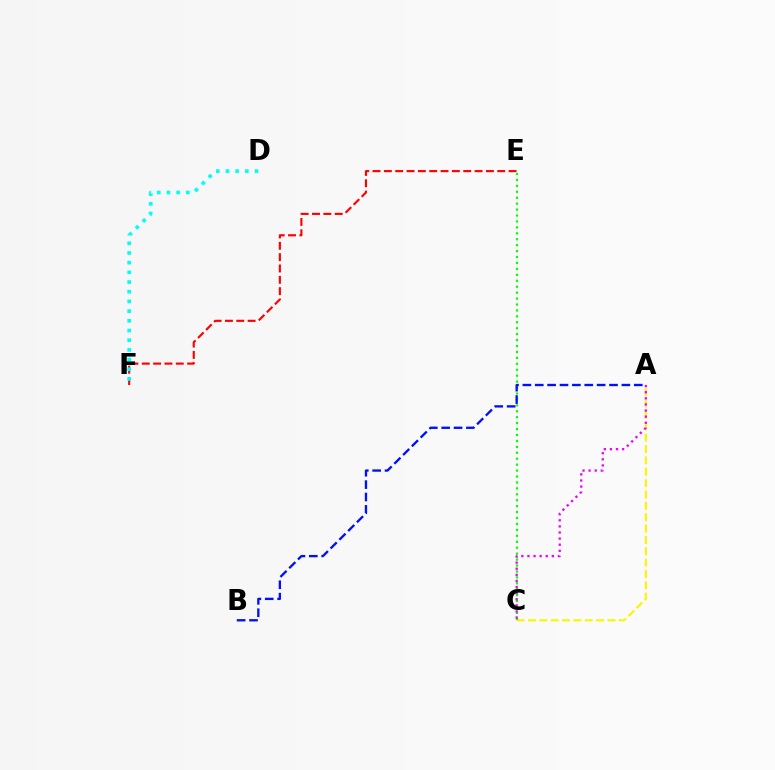{('E', 'F'): [{'color': '#ff0000', 'line_style': 'dashed', 'thickness': 1.54}], ('A', 'C'): [{'color': '#fcf500', 'line_style': 'dashed', 'thickness': 1.54}, {'color': '#ee00ff', 'line_style': 'dotted', 'thickness': 1.66}], ('C', 'E'): [{'color': '#08ff00', 'line_style': 'dotted', 'thickness': 1.61}], ('A', 'B'): [{'color': '#0010ff', 'line_style': 'dashed', 'thickness': 1.68}], ('D', 'F'): [{'color': '#00fff6', 'line_style': 'dotted', 'thickness': 2.63}]}